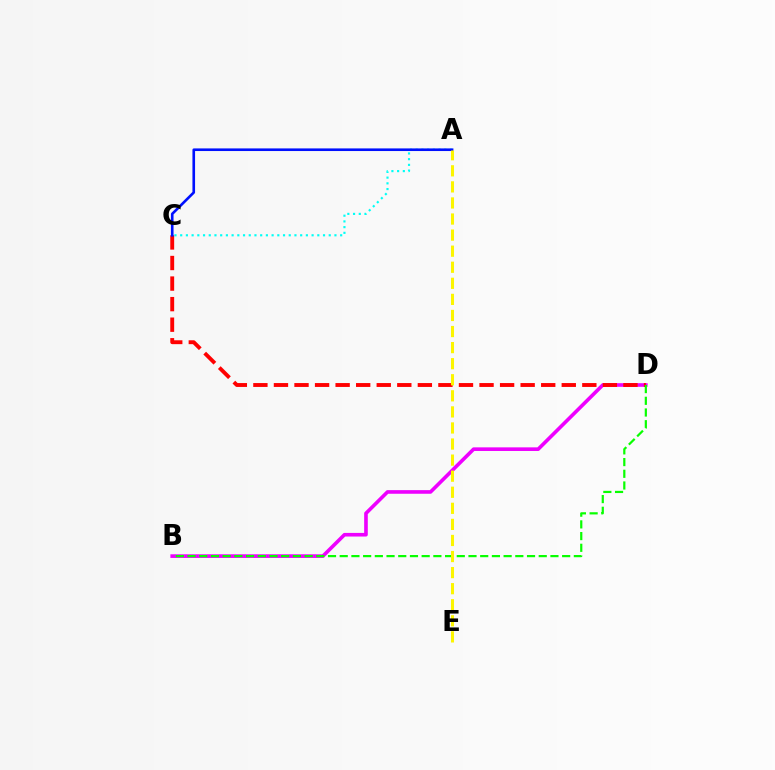{('B', 'D'): [{'color': '#ee00ff', 'line_style': 'solid', 'thickness': 2.61}, {'color': '#08ff00', 'line_style': 'dashed', 'thickness': 1.59}], ('A', 'C'): [{'color': '#00fff6', 'line_style': 'dotted', 'thickness': 1.55}, {'color': '#0010ff', 'line_style': 'solid', 'thickness': 1.89}], ('C', 'D'): [{'color': '#ff0000', 'line_style': 'dashed', 'thickness': 2.79}], ('A', 'E'): [{'color': '#fcf500', 'line_style': 'dashed', 'thickness': 2.18}]}